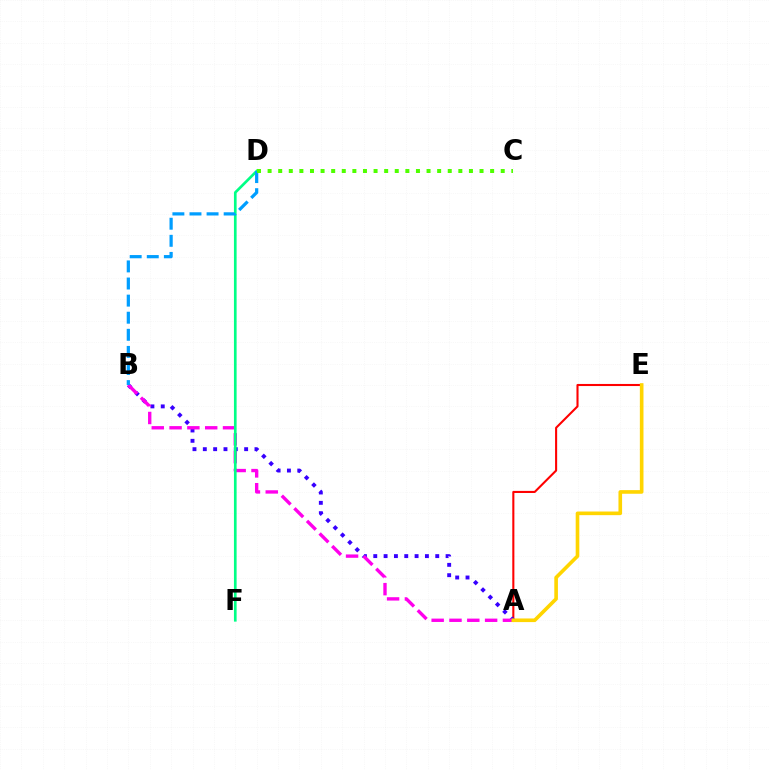{('A', 'E'): [{'color': '#ff0000', 'line_style': 'solid', 'thickness': 1.5}, {'color': '#ffd500', 'line_style': 'solid', 'thickness': 2.61}], ('A', 'B'): [{'color': '#3700ff', 'line_style': 'dotted', 'thickness': 2.81}, {'color': '#ff00ed', 'line_style': 'dashed', 'thickness': 2.42}], ('D', 'F'): [{'color': '#00ff86', 'line_style': 'solid', 'thickness': 1.93}], ('B', 'D'): [{'color': '#009eff', 'line_style': 'dashed', 'thickness': 2.32}], ('C', 'D'): [{'color': '#4fff00', 'line_style': 'dotted', 'thickness': 2.88}]}